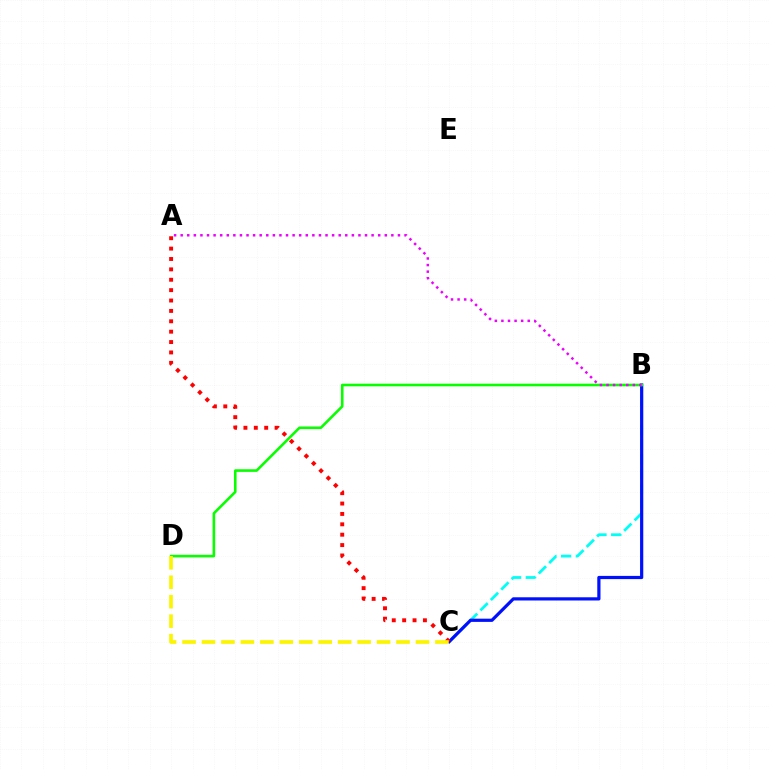{('B', 'C'): [{'color': '#00fff6', 'line_style': 'dashed', 'thickness': 2.0}, {'color': '#0010ff', 'line_style': 'solid', 'thickness': 2.31}], ('B', 'D'): [{'color': '#08ff00', 'line_style': 'solid', 'thickness': 1.87}], ('A', 'B'): [{'color': '#ee00ff', 'line_style': 'dotted', 'thickness': 1.79}], ('A', 'C'): [{'color': '#ff0000', 'line_style': 'dotted', 'thickness': 2.82}], ('C', 'D'): [{'color': '#fcf500', 'line_style': 'dashed', 'thickness': 2.64}]}